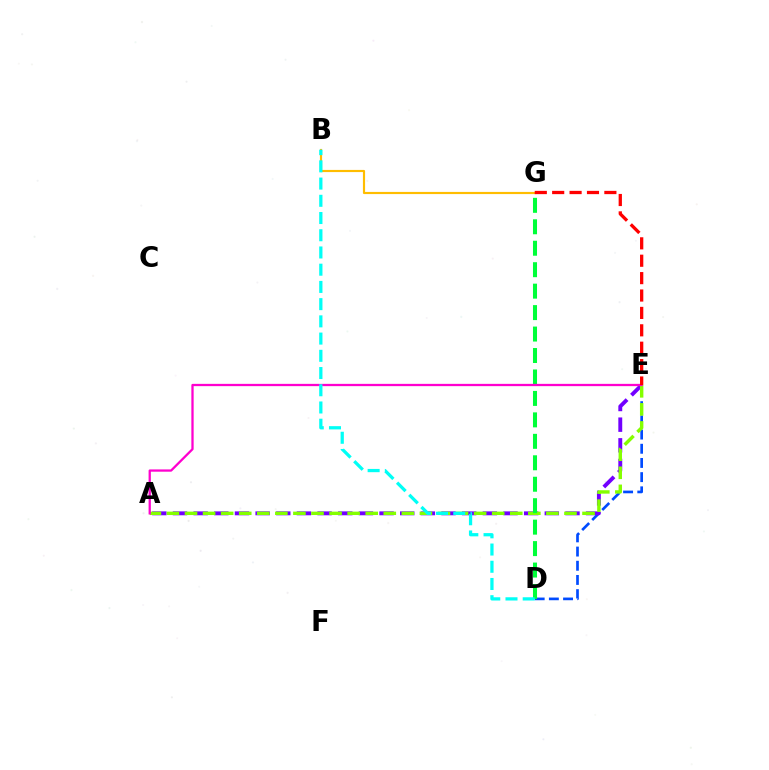{('B', 'G'): [{'color': '#ffbd00', 'line_style': 'solid', 'thickness': 1.56}], ('D', 'E'): [{'color': '#004bff', 'line_style': 'dashed', 'thickness': 1.93}], ('A', 'E'): [{'color': '#7200ff', 'line_style': 'dashed', 'thickness': 2.81}, {'color': '#84ff00', 'line_style': 'dashed', 'thickness': 2.45}, {'color': '#ff00cf', 'line_style': 'solid', 'thickness': 1.64}], ('D', 'G'): [{'color': '#00ff39', 'line_style': 'dashed', 'thickness': 2.91}], ('B', 'D'): [{'color': '#00fff6', 'line_style': 'dashed', 'thickness': 2.34}], ('E', 'G'): [{'color': '#ff0000', 'line_style': 'dashed', 'thickness': 2.36}]}